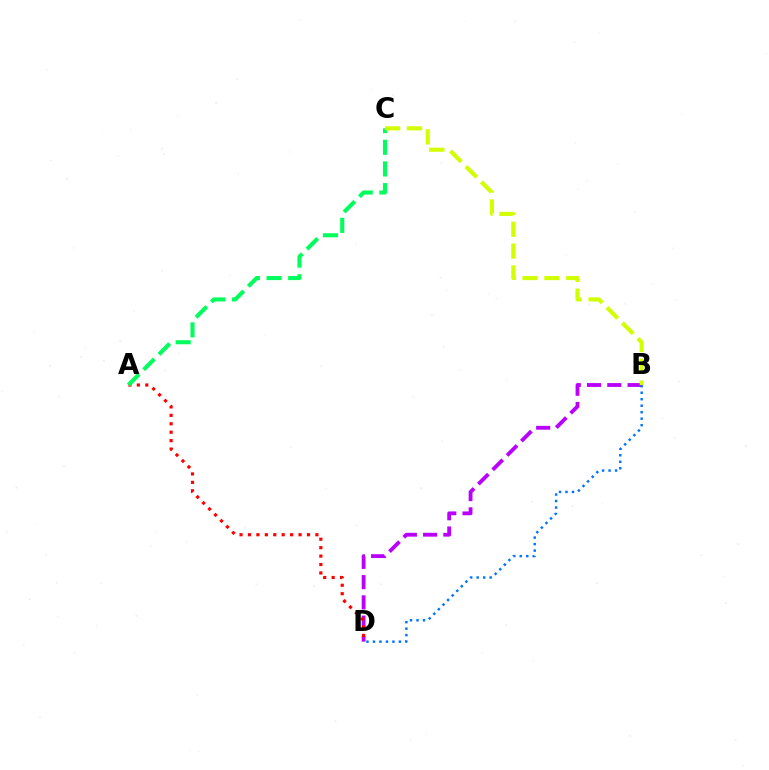{('B', 'D'): [{'color': '#b900ff', 'line_style': 'dashed', 'thickness': 2.75}, {'color': '#0074ff', 'line_style': 'dotted', 'thickness': 1.76}], ('A', 'D'): [{'color': '#ff0000', 'line_style': 'dotted', 'thickness': 2.29}], ('A', 'C'): [{'color': '#00ff5c', 'line_style': 'dashed', 'thickness': 2.94}], ('B', 'C'): [{'color': '#d1ff00', 'line_style': 'dashed', 'thickness': 2.97}]}